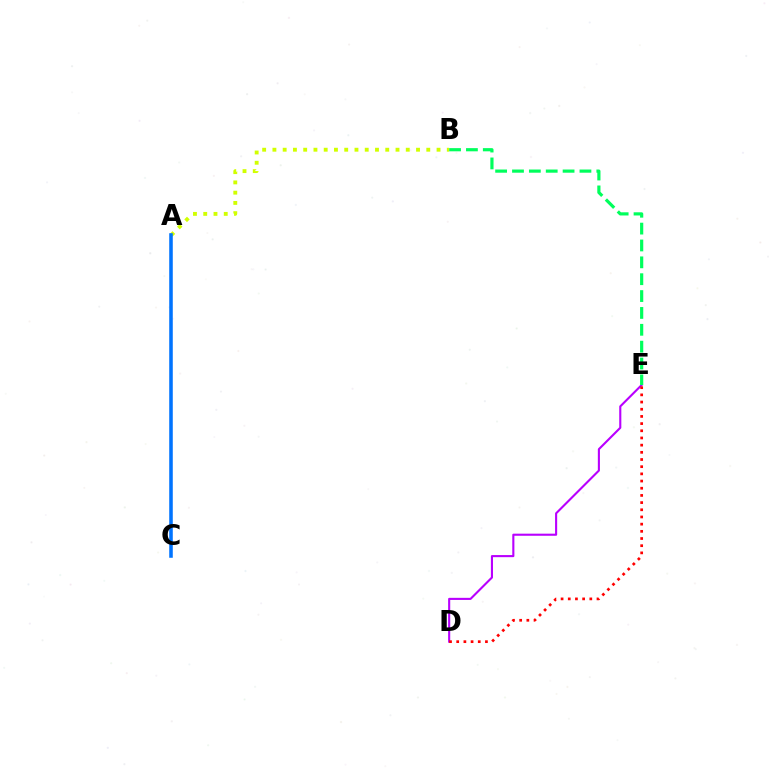{('A', 'B'): [{'color': '#d1ff00', 'line_style': 'dotted', 'thickness': 2.79}], ('D', 'E'): [{'color': '#b900ff', 'line_style': 'solid', 'thickness': 1.52}, {'color': '#ff0000', 'line_style': 'dotted', 'thickness': 1.95}], ('B', 'E'): [{'color': '#00ff5c', 'line_style': 'dashed', 'thickness': 2.29}], ('A', 'C'): [{'color': '#0074ff', 'line_style': 'solid', 'thickness': 2.56}]}